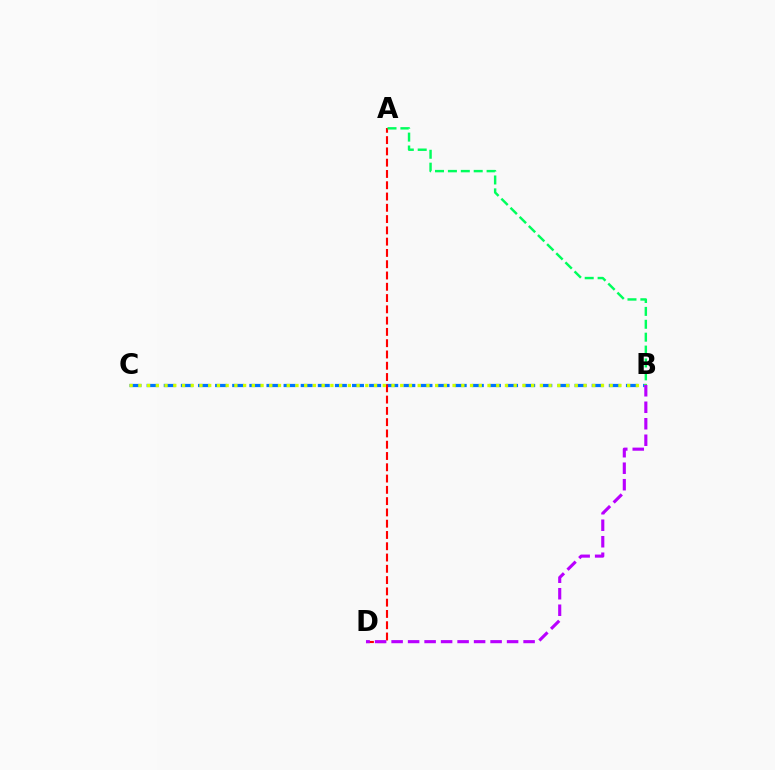{('B', 'C'): [{'color': '#0074ff', 'line_style': 'dashed', 'thickness': 2.33}, {'color': '#d1ff00', 'line_style': 'dotted', 'thickness': 2.37}], ('A', 'D'): [{'color': '#ff0000', 'line_style': 'dashed', 'thickness': 1.53}], ('B', 'D'): [{'color': '#b900ff', 'line_style': 'dashed', 'thickness': 2.24}], ('A', 'B'): [{'color': '#00ff5c', 'line_style': 'dashed', 'thickness': 1.75}]}